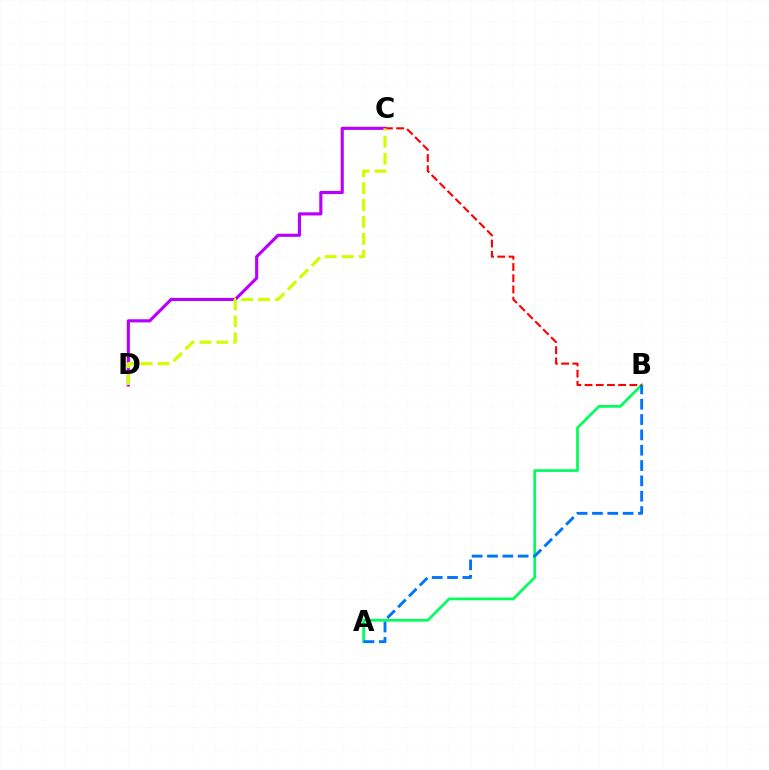{('A', 'B'): [{'color': '#00ff5c', 'line_style': 'solid', 'thickness': 1.96}, {'color': '#0074ff', 'line_style': 'dashed', 'thickness': 2.08}], ('C', 'D'): [{'color': '#b900ff', 'line_style': 'solid', 'thickness': 2.25}, {'color': '#d1ff00', 'line_style': 'dashed', 'thickness': 2.3}], ('B', 'C'): [{'color': '#ff0000', 'line_style': 'dashed', 'thickness': 1.52}]}